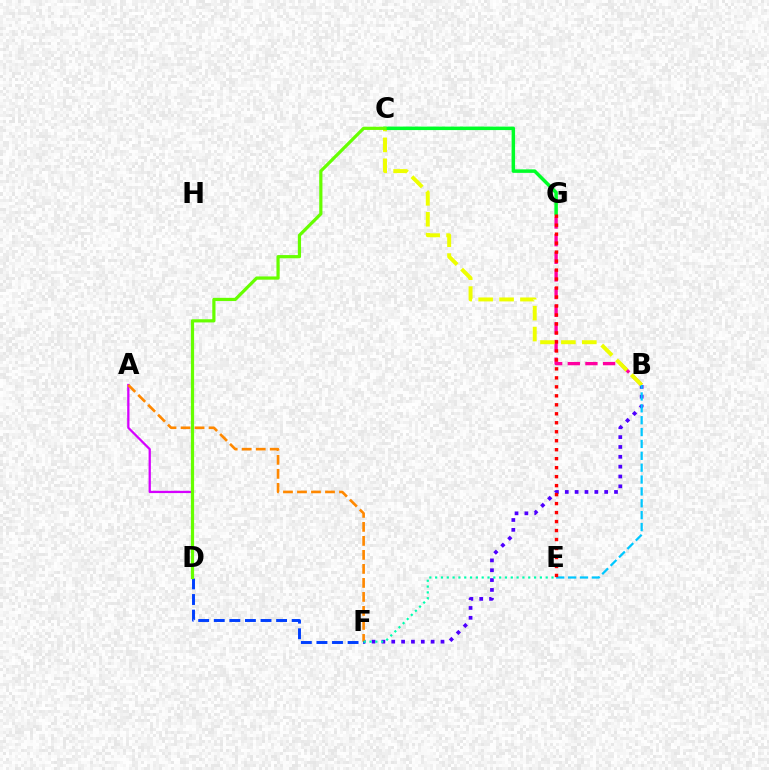{('B', 'F'): [{'color': '#4f00ff', 'line_style': 'dotted', 'thickness': 2.68}], ('B', 'G'): [{'color': '#ff00a0', 'line_style': 'dashed', 'thickness': 2.4}], ('A', 'D'): [{'color': '#d600ff', 'line_style': 'solid', 'thickness': 1.64}], ('B', 'C'): [{'color': '#eeff00', 'line_style': 'dashed', 'thickness': 2.84}], ('C', 'G'): [{'color': '#00ff27', 'line_style': 'solid', 'thickness': 2.51}], ('A', 'F'): [{'color': '#ff8800', 'line_style': 'dashed', 'thickness': 1.9}], ('B', 'E'): [{'color': '#00c7ff', 'line_style': 'dashed', 'thickness': 1.61}], ('E', 'G'): [{'color': '#ff0000', 'line_style': 'dotted', 'thickness': 2.44}], ('D', 'F'): [{'color': '#003fff', 'line_style': 'dashed', 'thickness': 2.12}], ('E', 'F'): [{'color': '#00ffaf', 'line_style': 'dotted', 'thickness': 1.58}], ('C', 'D'): [{'color': '#66ff00', 'line_style': 'solid', 'thickness': 2.31}]}